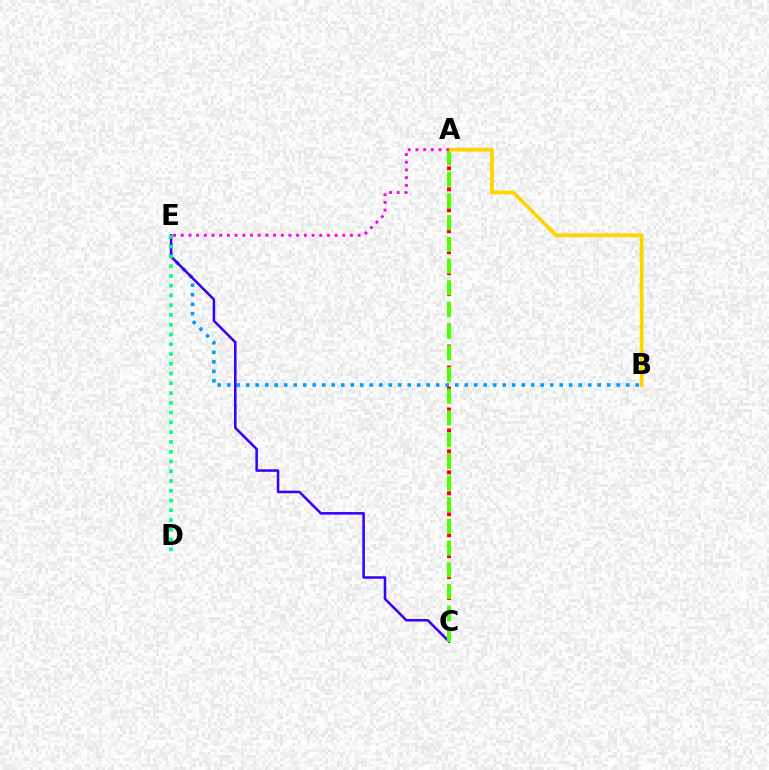{('B', 'E'): [{'color': '#009eff', 'line_style': 'dotted', 'thickness': 2.58}], ('C', 'E'): [{'color': '#3700ff', 'line_style': 'solid', 'thickness': 1.83}], ('A', 'C'): [{'color': '#ff0000', 'line_style': 'dotted', 'thickness': 2.85}, {'color': '#4fff00', 'line_style': 'dashed', 'thickness': 2.95}], ('D', 'E'): [{'color': '#00ff86', 'line_style': 'dotted', 'thickness': 2.65}], ('A', 'B'): [{'color': '#ffd500', 'line_style': 'solid', 'thickness': 2.73}], ('A', 'E'): [{'color': '#ff00ed', 'line_style': 'dotted', 'thickness': 2.09}]}